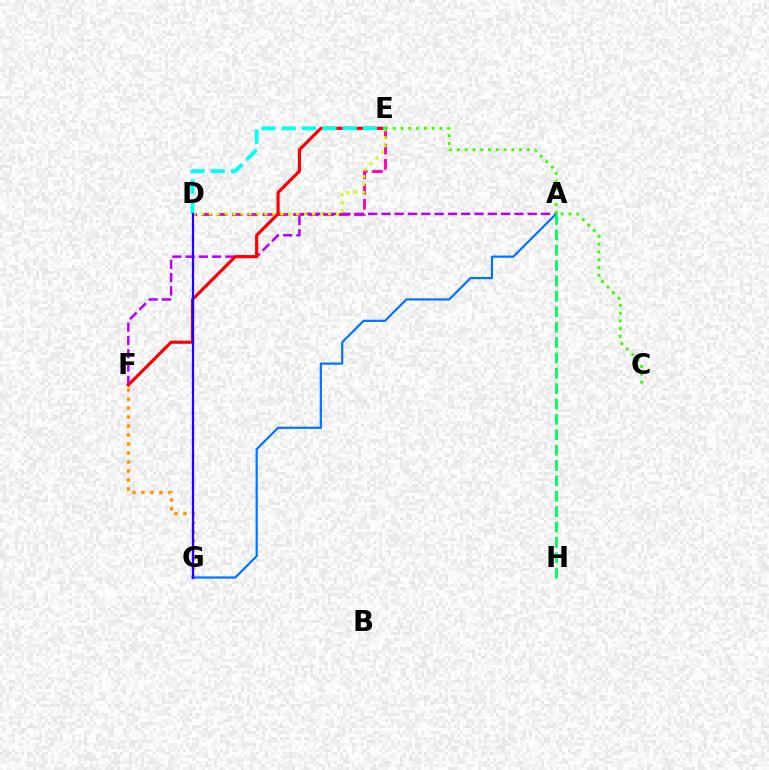{('D', 'E'): [{'color': '#ff00ac', 'line_style': 'dashed', 'thickness': 2.07}, {'color': '#d1ff00', 'line_style': 'dotted', 'thickness': 2.16}, {'color': '#00fff6', 'line_style': 'dashed', 'thickness': 2.75}], ('A', 'F'): [{'color': '#b900ff', 'line_style': 'dashed', 'thickness': 1.81}], ('E', 'F'): [{'color': '#ff0000', 'line_style': 'solid', 'thickness': 2.27}], ('F', 'G'): [{'color': '#ff9400', 'line_style': 'dotted', 'thickness': 2.44}], ('A', 'G'): [{'color': '#0074ff', 'line_style': 'solid', 'thickness': 1.57}], ('A', 'H'): [{'color': '#00ff5c', 'line_style': 'dashed', 'thickness': 2.09}], ('C', 'E'): [{'color': '#3dff00', 'line_style': 'dotted', 'thickness': 2.11}], ('D', 'G'): [{'color': '#2500ff', 'line_style': 'solid', 'thickness': 1.62}]}